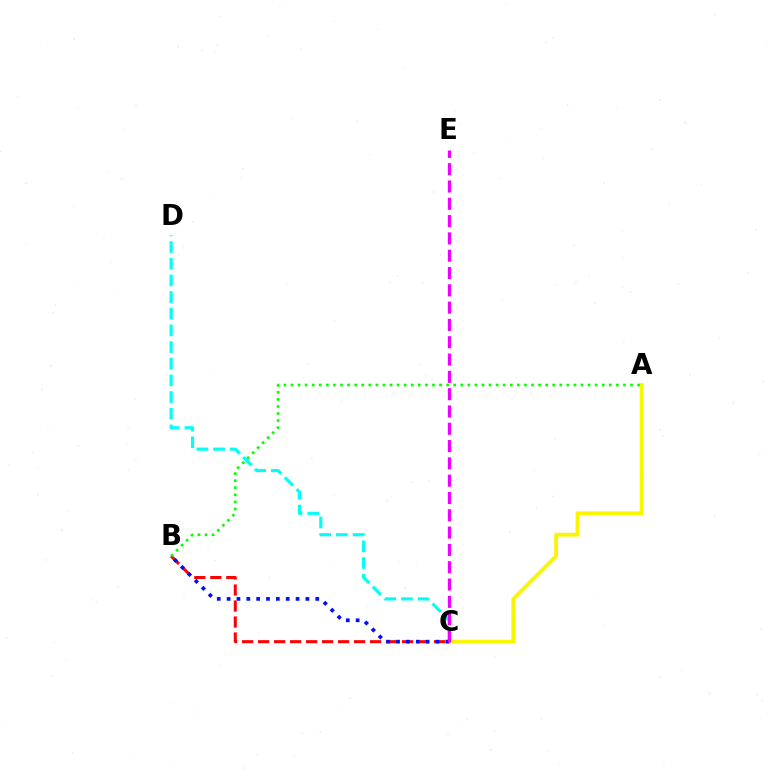{('A', 'C'): [{'color': '#fcf500', 'line_style': 'solid', 'thickness': 2.76}], ('B', 'C'): [{'color': '#ff0000', 'line_style': 'dashed', 'thickness': 2.17}, {'color': '#0010ff', 'line_style': 'dotted', 'thickness': 2.68}], ('A', 'B'): [{'color': '#08ff00', 'line_style': 'dotted', 'thickness': 1.92}], ('C', 'D'): [{'color': '#00fff6', 'line_style': 'dashed', 'thickness': 2.26}], ('C', 'E'): [{'color': '#ee00ff', 'line_style': 'dashed', 'thickness': 2.35}]}